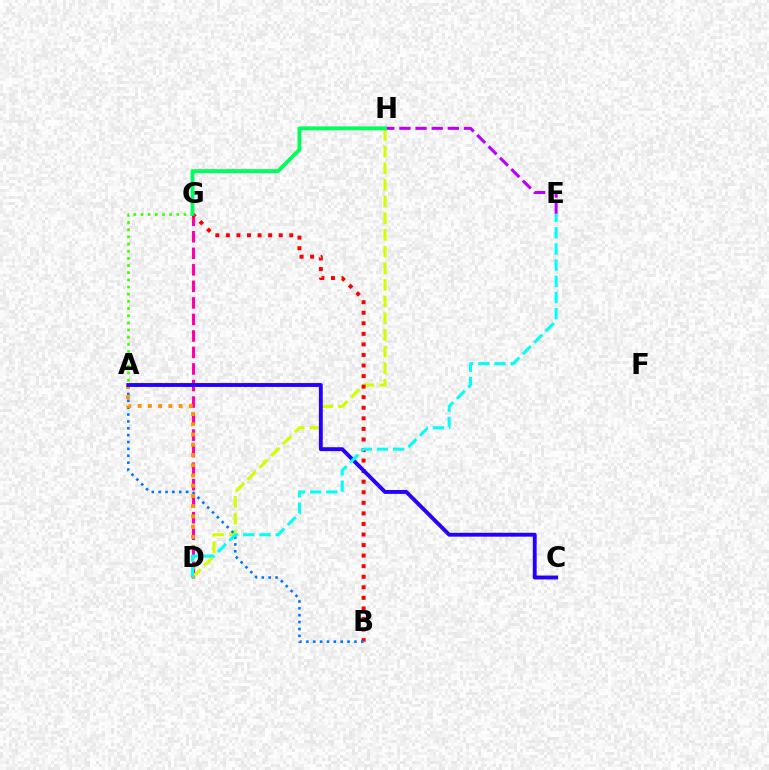{('A', 'G'): [{'color': '#3dff00', 'line_style': 'dotted', 'thickness': 1.95}], ('D', 'H'): [{'color': '#d1ff00', 'line_style': 'dashed', 'thickness': 2.26}], ('D', 'G'): [{'color': '#ff00ac', 'line_style': 'dashed', 'thickness': 2.24}], ('B', 'G'): [{'color': '#ff0000', 'line_style': 'dotted', 'thickness': 2.87}], ('E', 'H'): [{'color': '#b900ff', 'line_style': 'dashed', 'thickness': 2.19}], ('A', 'B'): [{'color': '#0074ff', 'line_style': 'dotted', 'thickness': 1.87}], ('A', 'D'): [{'color': '#ff9400', 'line_style': 'dotted', 'thickness': 2.78}], ('A', 'C'): [{'color': '#2500ff', 'line_style': 'solid', 'thickness': 2.79}], ('G', 'H'): [{'color': '#00ff5c', 'line_style': 'solid', 'thickness': 2.8}], ('D', 'E'): [{'color': '#00fff6', 'line_style': 'dashed', 'thickness': 2.2}]}